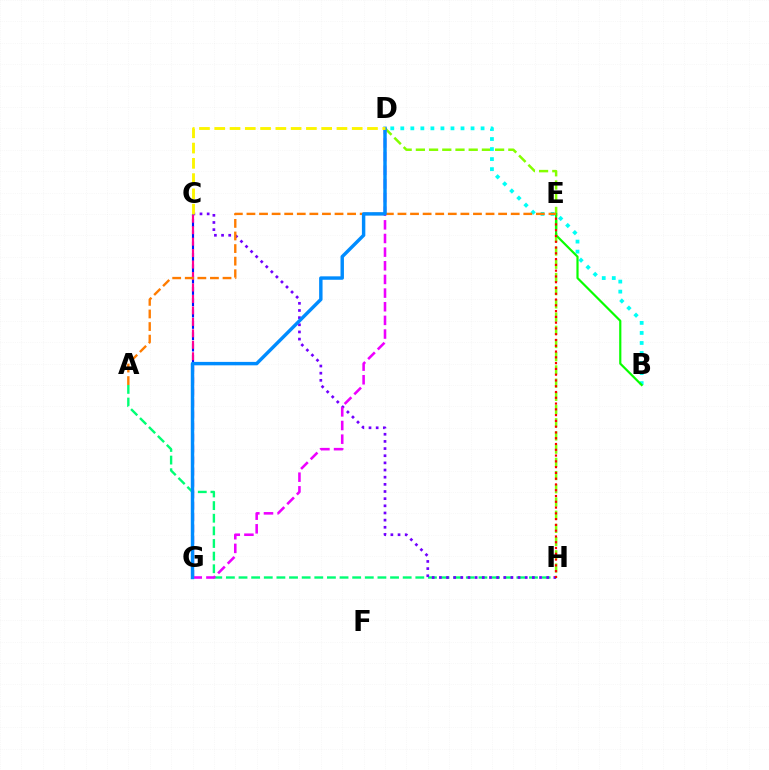{('D', 'H'): [{'color': '#84ff00', 'line_style': 'dashed', 'thickness': 1.79}], ('B', 'D'): [{'color': '#00fff6', 'line_style': 'dotted', 'thickness': 2.73}], ('A', 'H'): [{'color': '#00ff74', 'line_style': 'dashed', 'thickness': 1.72}], ('C', 'G'): [{'color': '#0010ff', 'line_style': 'dashed', 'thickness': 1.54}, {'color': '#ff0094', 'line_style': 'dashed', 'thickness': 1.56}], ('B', 'E'): [{'color': '#08ff00', 'line_style': 'solid', 'thickness': 1.57}], ('C', 'H'): [{'color': '#7200ff', 'line_style': 'dotted', 'thickness': 1.94}], ('E', 'H'): [{'color': '#ff0000', 'line_style': 'dotted', 'thickness': 1.57}], ('D', 'G'): [{'color': '#ee00ff', 'line_style': 'dashed', 'thickness': 1.85}, {'color': '#008cff', 'line_style': 'solid', 'thickness': 2.47}], ('A', 'E'): [{'color': '#ff7c00', 'line_style': 'dashed', 'thickness': 1.71}], ('C', 'D'): [{'color': '#fcf500', 'line_style': 'dashed', 'thickness': 2.07}]}